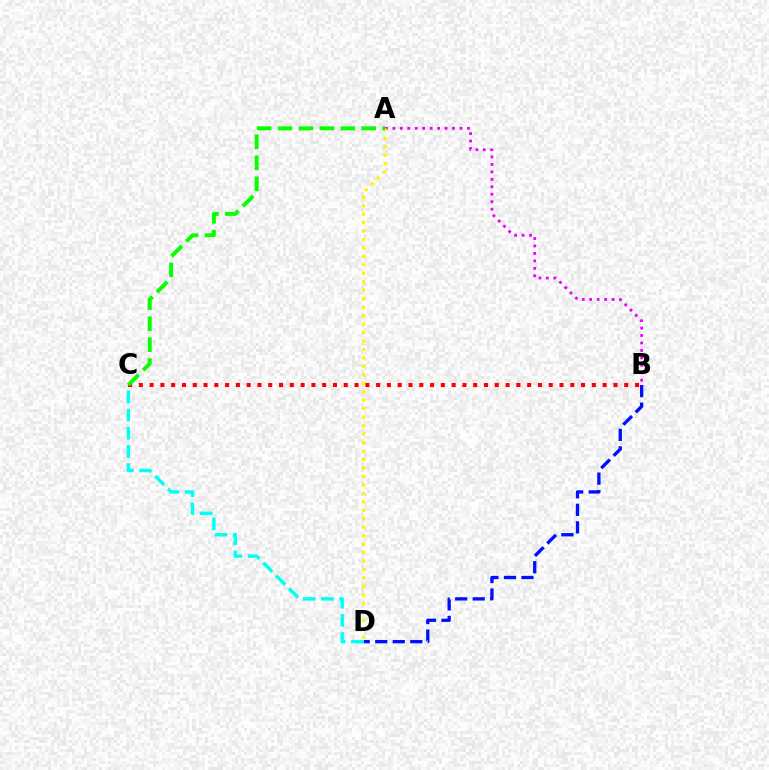{('B', 'C'): [{'color': '#ff0000', 'line_style': 'dotted', 'thickness': 2.93}], ('A', 'B'): [{'color': '#ee00ff', 'line_style': 'dotted', 'thickness': 2.03}], ('B', 'D'): [{'color': '#0010ff', 'line_style': 'dashed', 'thickness': 2.38}], ('A', 'D'): [{'color': '#fcf500', 'line_style': 'dotted', 'thickness': 2.3}], ('A', 'C'): [{'color': '#08ff00', 'line_style': 'dashed', 'thickness': 2.84}], ('C', 'D'): [{'color': '#00fff6', 'line_style': 'dashed', 'thickness': 2.47}]}